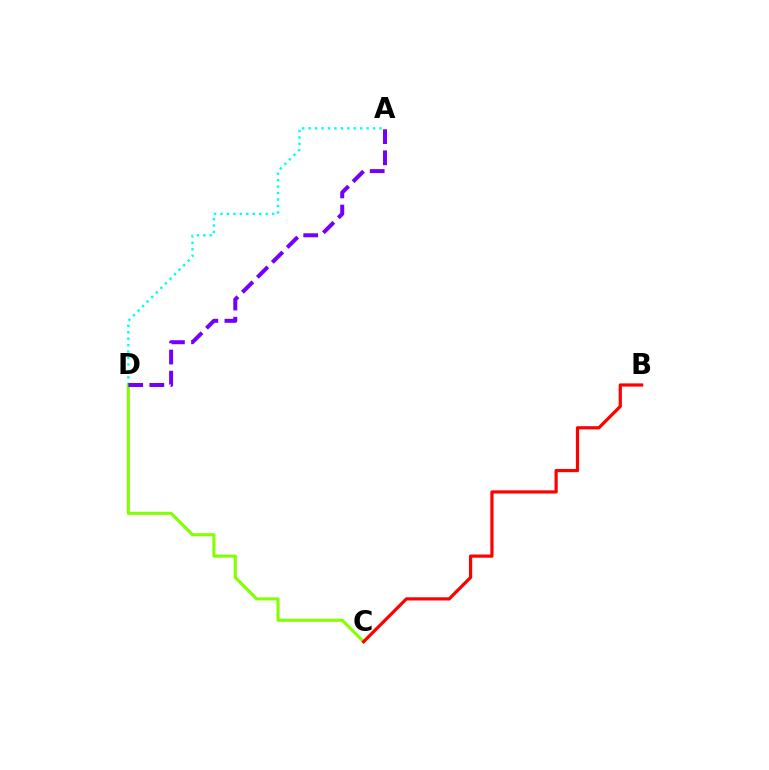{('A', 'D'): [{'color': '#00fff6', 'line_style': 'dotted', 'thickness': 1.75}, {'color': '#7200ff', 'line_style': 'dashed', 'thickness': 2.87}], ('C', 'D'): [{'color': '#84ff00', 'line_style': 'solid', 'thickness': 2.22}], ('B', 'C'): [{'color': '#ff0000', 'line_style': 'solid', 'thickness': 2.31}]}